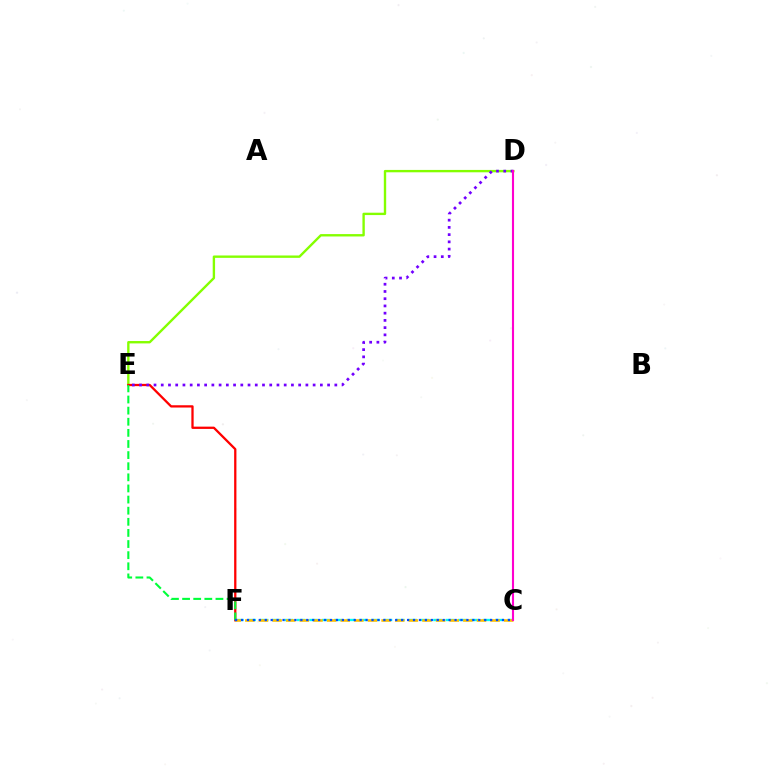{('D', 'E'): [{'color': '#84ff00', 'line_style': 'solid', 'thickness': 1.71}, {'color': '#7200ff', 'line_style': 'dotted', 'thickness': 1.97}], ('C', 'F'): [{'color': '#00fff6', 'line_style': 'dashed', 'thickness': 1.68}, {'color': '#ffbd00', 'line_style': 'dashed', 'thickness': 1.85}, {'color': '#004bff', 'line_style': 'dotted', 'thickness': 1.61}], ('E', 'F'): [{'color': '#ff0000', 'line_style': 'solid', 'thickness': 1.64}, {'color': '#00ff39', 'line_style': 'dashed', 'thickness': 1.51}], ('C', 'D'): [{'color': '#ff00cf', 'line_style': 'solid', 'thickness': 1.52}]}